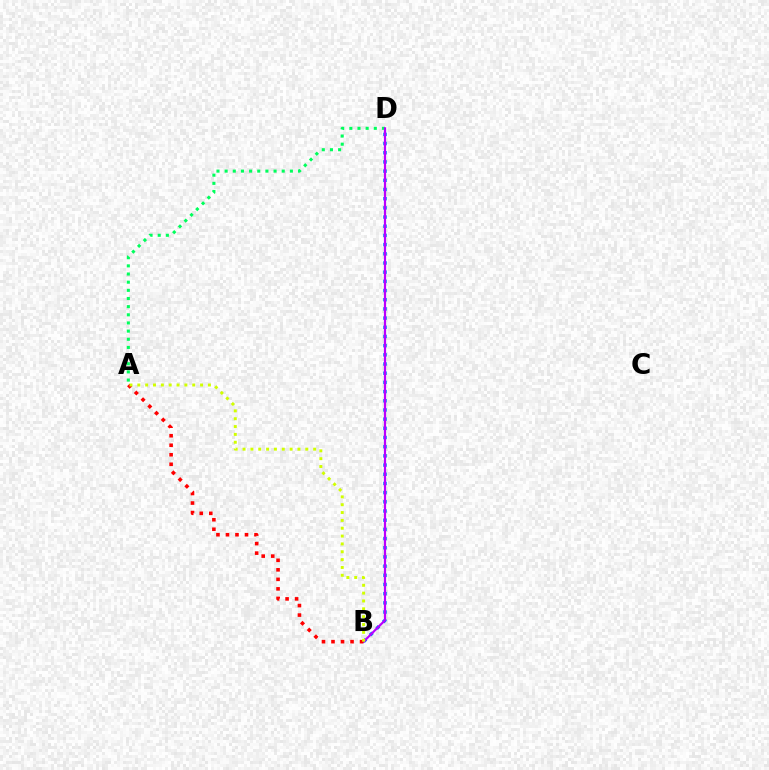{('B', 'D'): [{'color': '#0074ff', 'line_style': 'dotted', 'thickness': 2.5}, {'color': '#b900ff', 'line_style': 'solid', 'thickness': 1.58}], ('A', 'D'): [{'color': '#00ff5c', 'line_style': 'dotted', 'thickness': 2.22}], ('A', 'B'): [{'color': '#ff0000', 'line_style': 'dotted', 'thickness': 2.59}, {'color': '#d1ff00', 'line_style': 'dotted', 'thickness': 2.13}]}